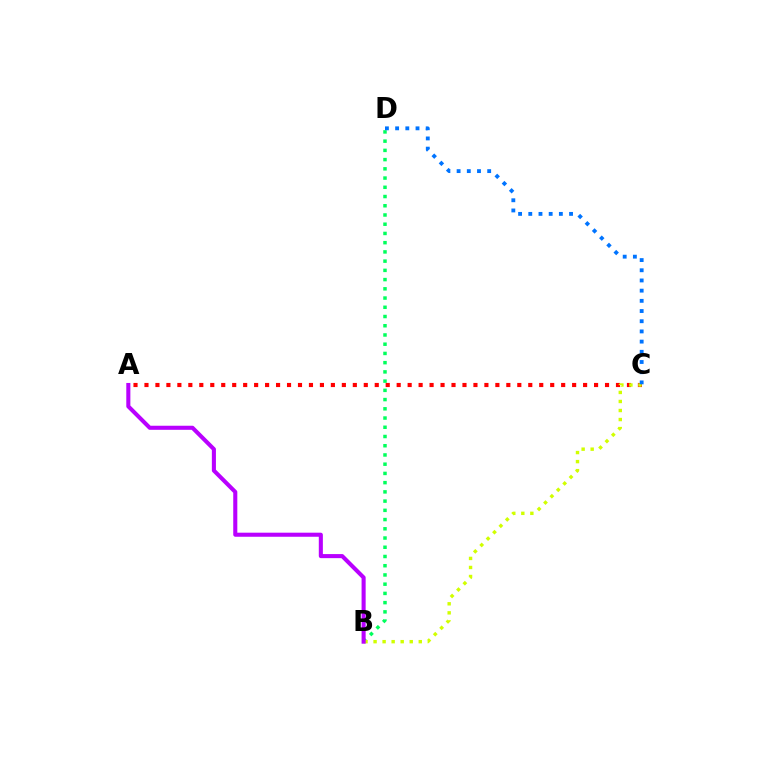{('A', 'C'): [{'color': '#ff0000', 'line_style': 'dotted', 'thickness': 2.98}], ('B', 'D'): [{'color': '#00ff5c', 'line_style': 'dotted', 'thickness': 2.51}], ('B', 'C'): [{'color': '#d1ff00', 'line_style': 'dotted', 'thickness': 2.46}], ('A', 'B'): [{'color': '#b900ff', 'line_style': 'solid', 'thickness': 2.93}], ('C', 'D'): [{'color': '#0074ff', 'line_style': 'dotted', 'thickness': 2.77}]}